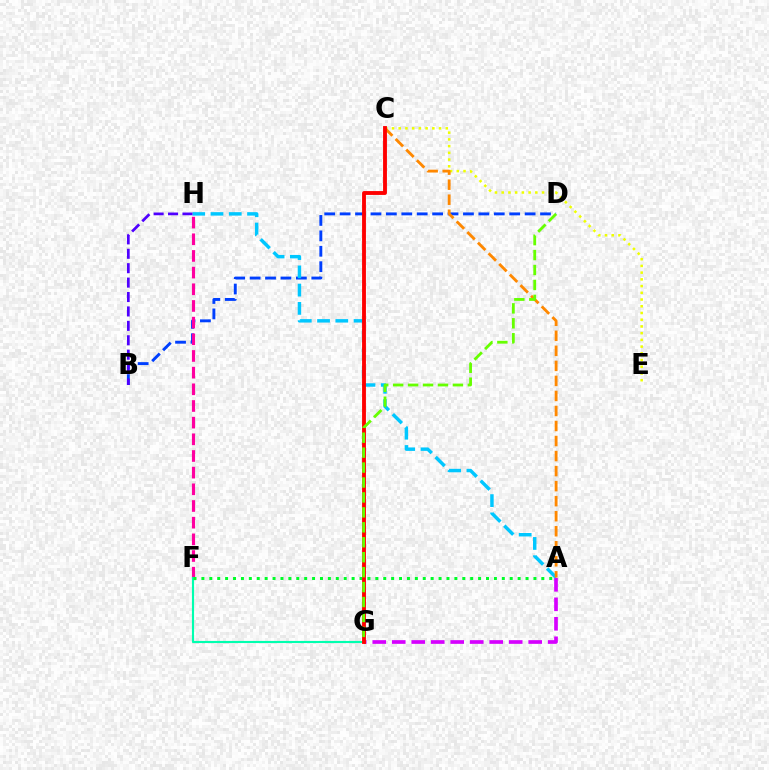{('B', 'D'): [{'color': '#003fff', 'line_style': 'dashed', 'thickness': 2.09}], ('A', 'G'): [{'color': '#d600ff', 'line_style': 'dashed', 'thickness': 2.65}], ('F', 'H'): [{'color': '#ff00a0', 'line_style': 'dashed', 'thickness': 2.26}], ('C', 'E'): [{'color': '#eeff00', 'line_style': 'dotted', 'thickness': 1.83}], ('A', 'H'): [{'color': '#00c7ff', 'line_style': 'dashed', 'thickness': 2.48}], ('F', 'G'): [{'color': '#00ffaf', 'line_style': 'solid', 'thickness': 1.54}], ('A', 'C'): [{'color': '#ff8800', 'line_style': 'dashed', 'thickness': 2.04}], ('A', 'F'): [{'color': '#00ff27', 'line_style': 'dotted', 'thickness': 2.15}], ('C', 'G'): [{'color': '#ff0000', 'line_style': 'solid', 'thickness': 2.78}], ('B', 'H'): [{'color': '#4f00ff', 'line_style': 'dashed', 'thickness': 1.96}], ('D', 'G'): [{'color': '#66ff00', 'line_style': 'dashed', 'thickness': 2.03}]}